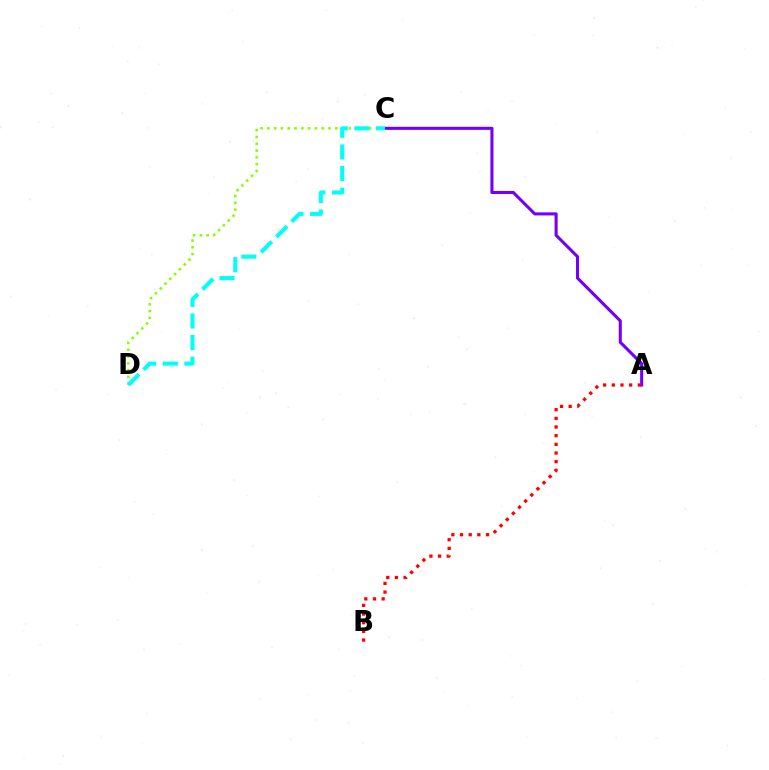{('A', 'C'): [{'color': '#7200ff', 'line_style': 'solid', 'thickness': 2.21}], ('A', 'B'): [{'color': '#ff0000', 'line_style': 'dotted', 'thickness': 2.36}], ('C', 'D'): [{'color': '#84ff00', 'line_style': 'dotted', 'thickness': 1.85}, {'color': '#00fff6', 'line_style': 'dashed', 'thickness': 2.94}]}